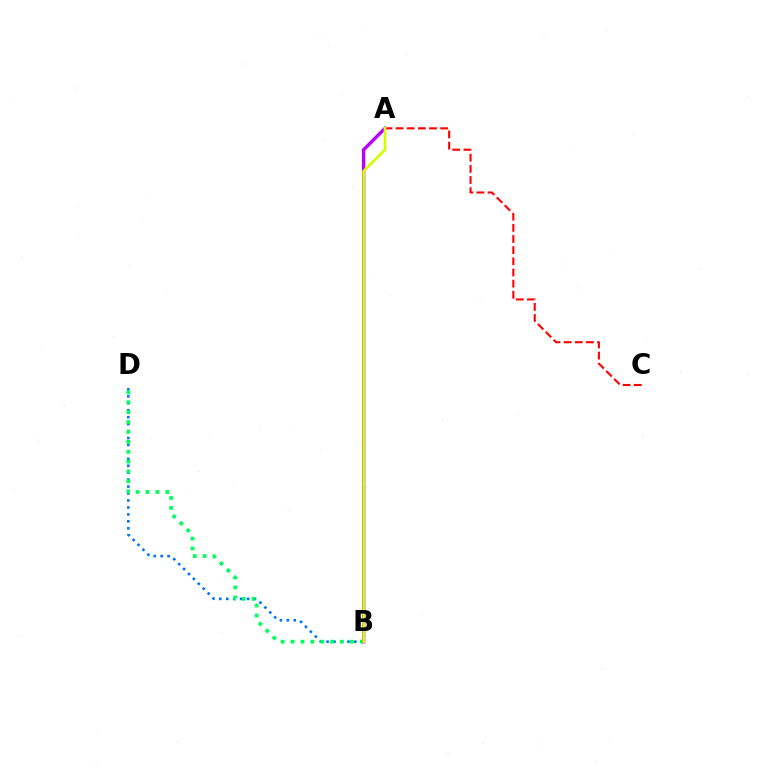{('B', 'D'): [{'color': '#0074ff', 'line_style': 'dotted', 'thickness': 1.89}, {'color': '#00ff5c', 'line_style': 'dotted', 'thickness': 2.69}], ('A', 'C'): [{'color': '#ff0000', 'line_style': 'dashed', 'thickness': 1.52}], ('A', 'B'): [{'color': '#b900ff', 'line_style': 'solid', 'thickness': 2.43}, {'color': '#d1ff00', 'line_style': 'solid', 'thickness': 1.92}]}